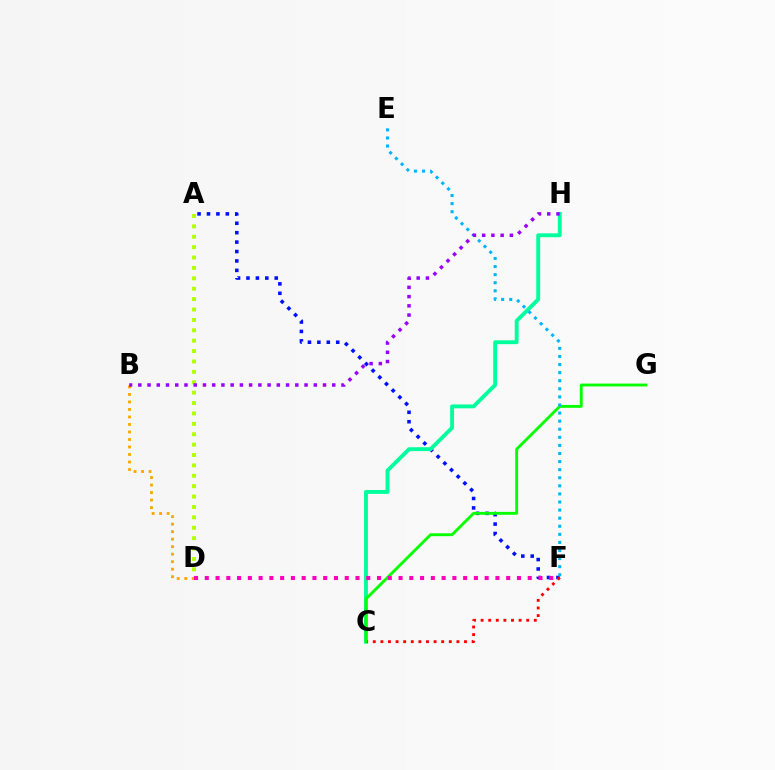{('A', 'F'): [{'color': '#0010ff', 'line_style': 'dotted', 'thickness': 2.56}], ('C', 'H'): [{'color': '#00ff9d', 'line_style': 'solid', 'thickness': 2.78}], ('C', 'F'): [{'color': '#ff0000', 'line_style': 'dotted', 'thickness': 2.06}], ('A', 'D'): [{'color': '#b3ff00', 'line_style': 'dotted', 'thickness': 2.82}], ('C', 'G'): [{'color': '#08ff00', 'line_style': 'solid', 'thickness': 2.07}], ('E', 'F'): [{'color': '#00b5ff', 'line_style': 'dotted', 'thickness': 2.2}], ('B', 'D'): [{'color': '#ffa500', 'line_style': 'dotted', 'thickness': 2.04}], ('D', 'F'): [{'color': '#ff00bd', 'line_style': 'dotted', 'thickness': 2.92}], ('B', 'H'): [{'color': '#9b00ff', 'line_style': 'dotted', 'thickness': 2.51}]}